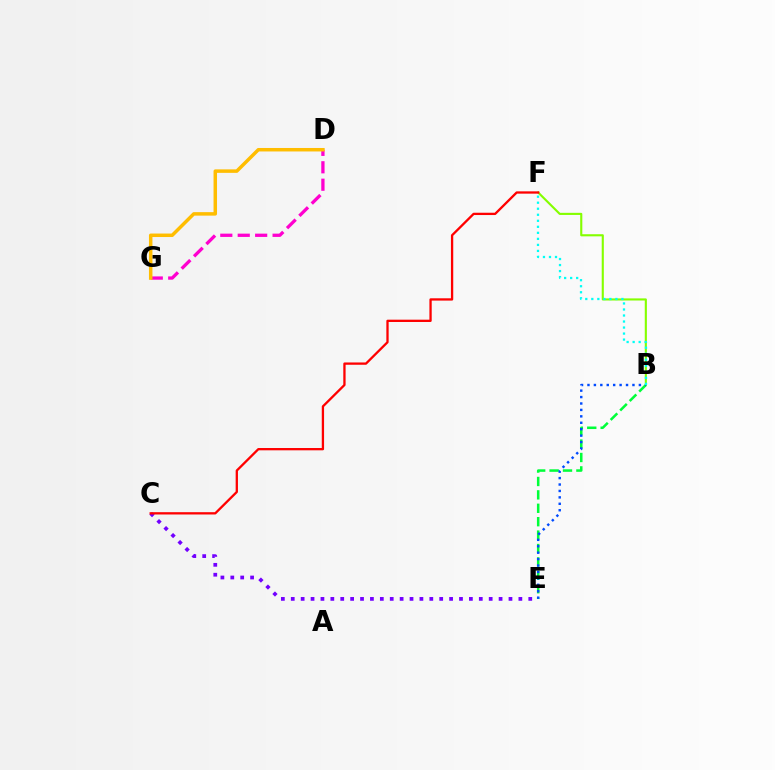{('B', 'F'): [{'color': '#84ff00', 'line_style': 'solid', 'thickness': 1.53}, {'color': '#00fff6', 'line_style': 'dotted', 'thickness': 1.64}], ('B', 'E'): [{'color': '#00ff39', 'line_style': 'dashed', 'thickness': 1.82}, {'color': '#004bff', 'line_style': 'dotted', 'thickness': 1.75}], ('D', 'G'): [{'color': '#ff00cf', 'line_style': 'dashed', 'thickness': 2.37}, {'color': '#ffbd00', 'line_style': 'solid', 'thickness': 2.51}], ('C', 'E'): [{'color': '#7200ff', 'line_style': 'dotted', 'thickness': 2.69}], ('C', 'F'): [{'color': '#ff0000', 'line_style': 'solid', 'thickness': 1.66}]}